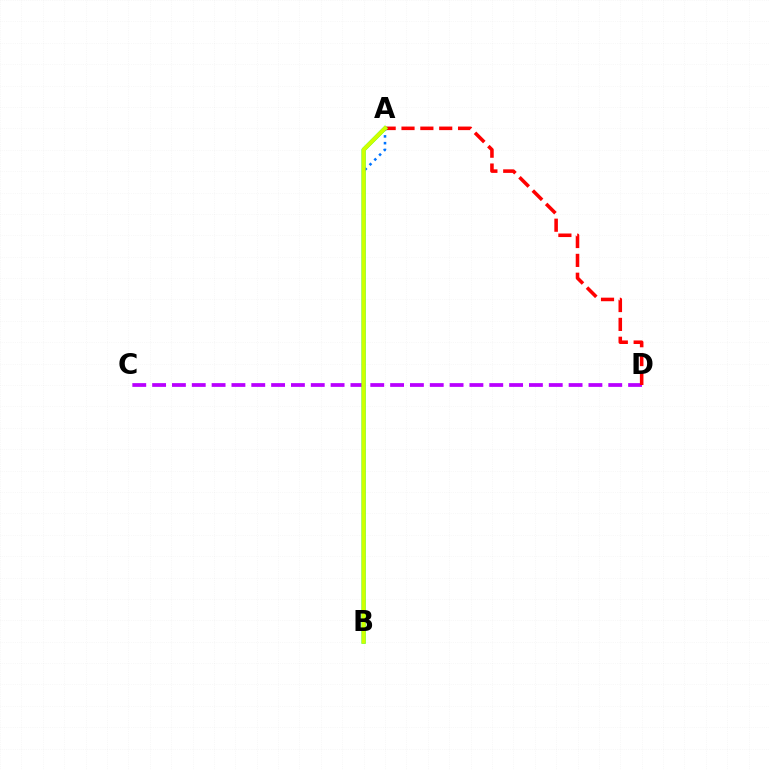{('C', 'D'): [{'color': '#b900ff', 'line_style': 'dashed', 'thickness': 2.69}], ('A', 'D'): [{'color': '#ff0000', 'line_style': 'dashed', 'thickness': 2.56}], ('A', 'B'): [{'color': '#00ff5c', 'line_style': 'solid', 'thickness': 2.98}, {'color': '#0074ff', 'line_style': 'dotted', 'thickness': 1.84}, {'color': '#d1ff00', 'line_style': 'solid', 'thickness': 2.92}]}